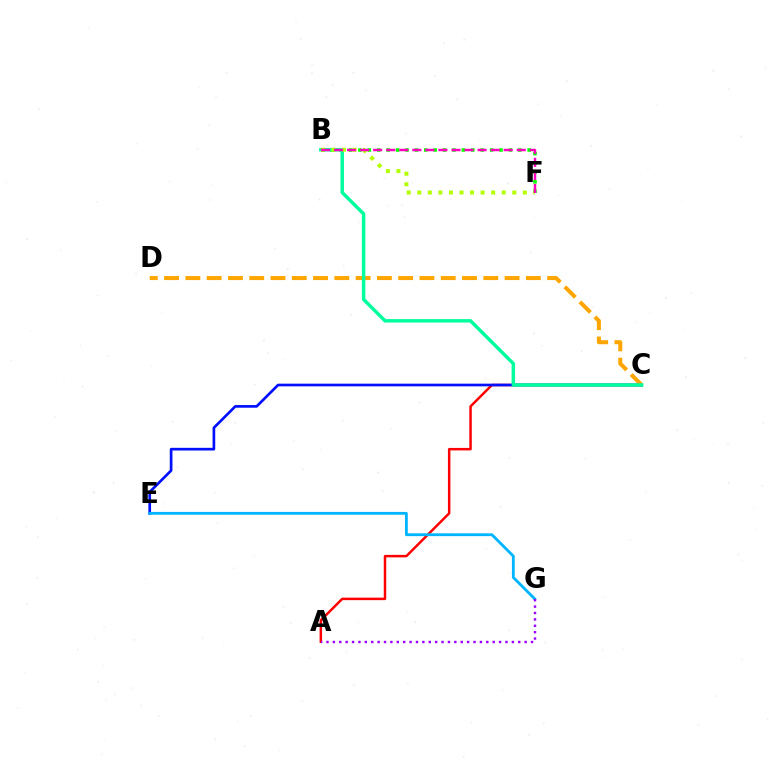{('A', 'C'): [{'color': '#ff0000', 'line_style': 'solid', 'thickness': 1.79}], ('C', 'E'): [{'color': '#0010ff', 'line_style': 'solid', 'thickness': 1.93}], ('B', 'F'): [{'color': '#08ff00', 'line_style': 'dotted', 'thickness': 2.55}, {'color': '#b3ff00', 'line_style': 'dotted', 'thickness': 2.87}, {'color': '#ff00bd', 'line_style': 'dashed', 'thickness': 1.77}], ('C', 'D'): [{'color': '#ffa500', 'line_style': 'dashed', 'thickness': 2.89}], ('B', 'C'): [{'color': '#00ff9d', 'line_style': 'solid', 'thickness': 2.5}], ('E', 'G'): [{'color': '#00b5ff', 'line_style': 'solid', 'thickness': 2.03}], ('A', 'G'): [{'color': '#9b00ff', 'line_style': 'dotted', 'thickness': 1.74}]}